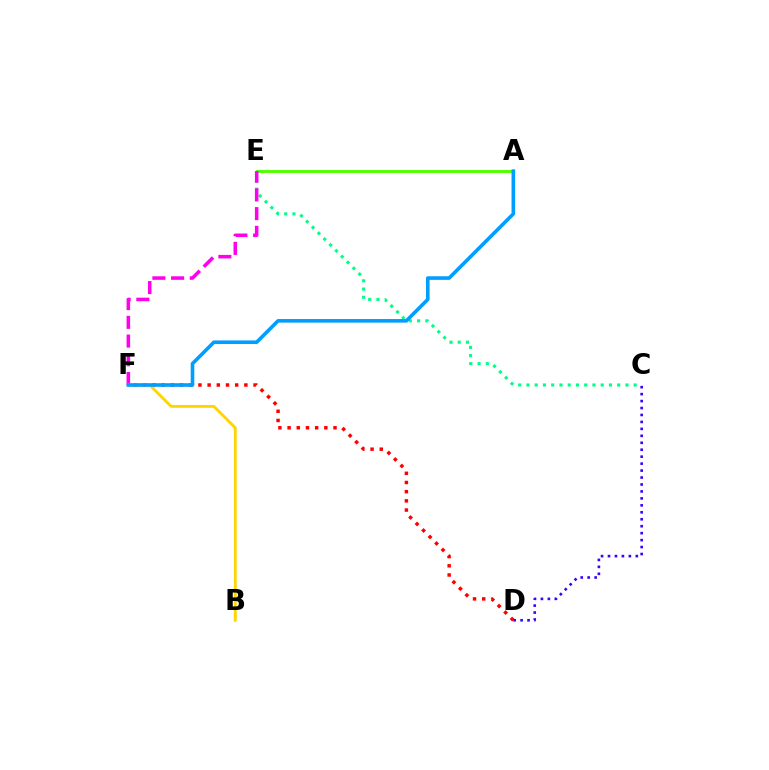{('D', 'F'): [{'color': '#ff0000', 'line_style': 'dotted', 'thickness': 2.5}], ('A', 'E'): [{'color': '#4fff00', 'line_style': 'solid', 'thickness': 2.08}], ('C', 'E'): [{'color': '#00ff86', 'line_style': 'dotted', 'thickness': 2.24}], ('E', 'F'): [{'color': '#ff00ed', 'line_style': 'dashed', 'thickness': 2.54}], ('B', 'F'): [{'color': '#ffd500', 'line_style': 'solid', 'thickness': 2.05}], ('A', 'F'): [{'color': '#009eff', 'line_style': 'solid', 'thickness': 2.59}], ('C', 'D'): [{'color': '#3700ff', 'line_style': 'dotted', 'thickness': 1.89}]}